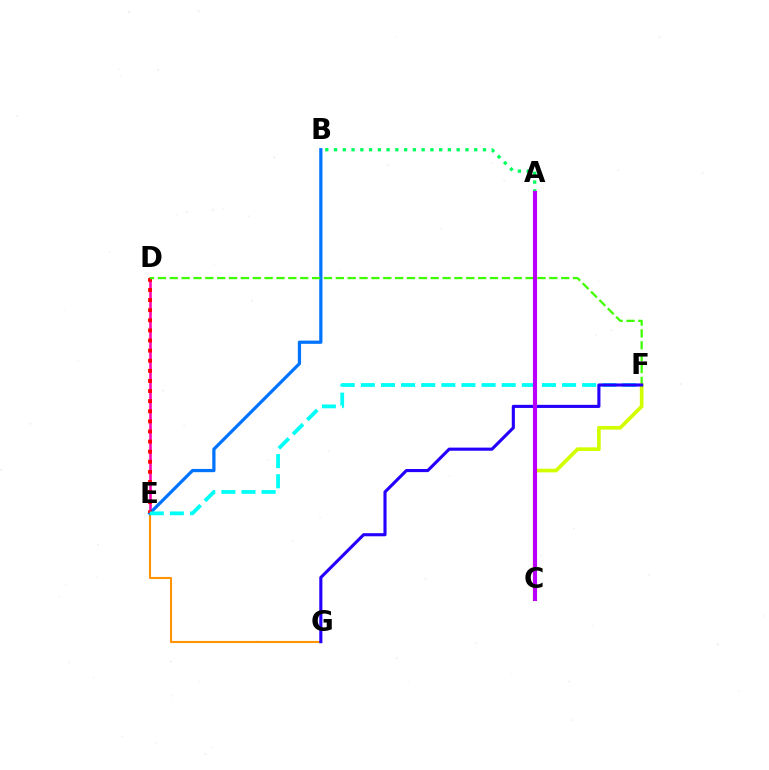{('D', 'E'): [{'color': '#ff00ac', 'line_style': 'solid', 'thickness': 1.86}, {'color': '#ff0000', 'line_style': 'dotted', 'thickness': 2.74}], ('A', 'B'): [{'color': '#00ff5c', 'line_style': 'dotted', 'thickness': 2.38}], ('E', 'G'): [{'color': '#ff9400', 'line_style': 'solid', 'thickness': 1.5}], ('B', 'E'): [{'color': '#0074ff', 'line_style': 'solid', 'thickness': 2.33}], ('E', 'F'): [{'color': '#00fff6', 'line_style': 'dashed', 'thickness': 2.73}], ('D', 'F'): [{'color': '#3dff00', 'line_style': 'dashed', 'thickness': 1.61}], ('C', 'F'): [{'color': '#d1ff00', 'line_style': 'solid', 'thickness': 2.64}], ('F', 'G'): [{'color': '#2500ff', 'line_style': 'solid', 'thickness': 2.24}], ('A', 'C'): [{'color': '#b900ff', 'line_style': 'solid', 'thickness': 2.97}]}